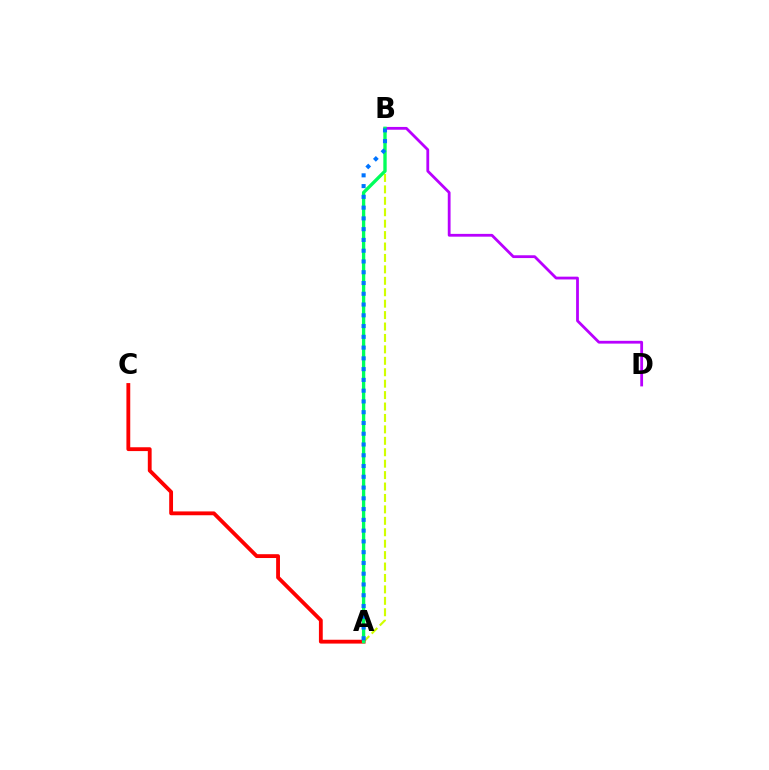{('B', 'D'): [{'color': '#b900ff', 'line_style': 'solid', 'thickness': 2.01}], ('A', 'B'): [{'color': '#d1ff00', 'line_style': 'dashed', 'thickness': 1.55}, {'color': '#00ff5c', 'line_style': 'solid', 'thickness': 2.4}, {'color': '#0074ff', 'line_style': 'dotted', 'thickness': 2.93}], ('A', 'C'): [{'color': '#ff0000', 'line_style': 'solid', 'thickness': 2.76}]}